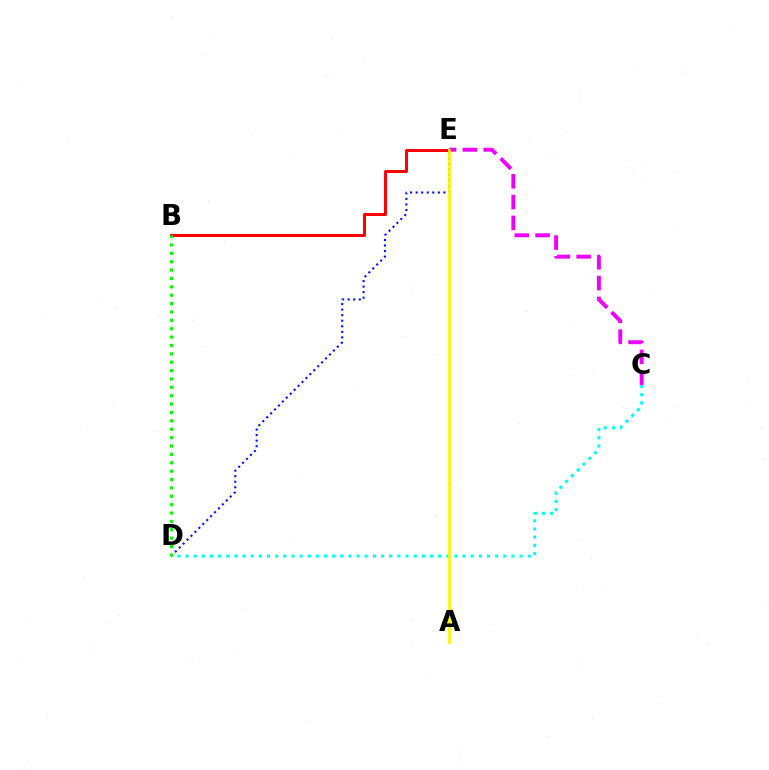{('C', 'E'): [{'color': '#ee00ff', 'line_style': 'dashed', 'thickness': 2.83}], ('D', 'E'): [{'color': '#0010ff', 'line_style': 'dotted', 'thickness': 1.51}], ('C', 'D'): [{'color': '#00fff6', 'line_style': 'dotted', 'thickness': 2.21}], ('B', 'E'): [{'color': '#ff0000', 'line_style': 'solid', 'thickness': 2.15}], ('A', 'E'): [{'color': '#fcf500', 'line_style': 'solid', 'thickness': 1.96}], ('B', 'D'): [{'color': '#08ff00', 'line_style': 'dotted', 'thickness': 2.28}]}